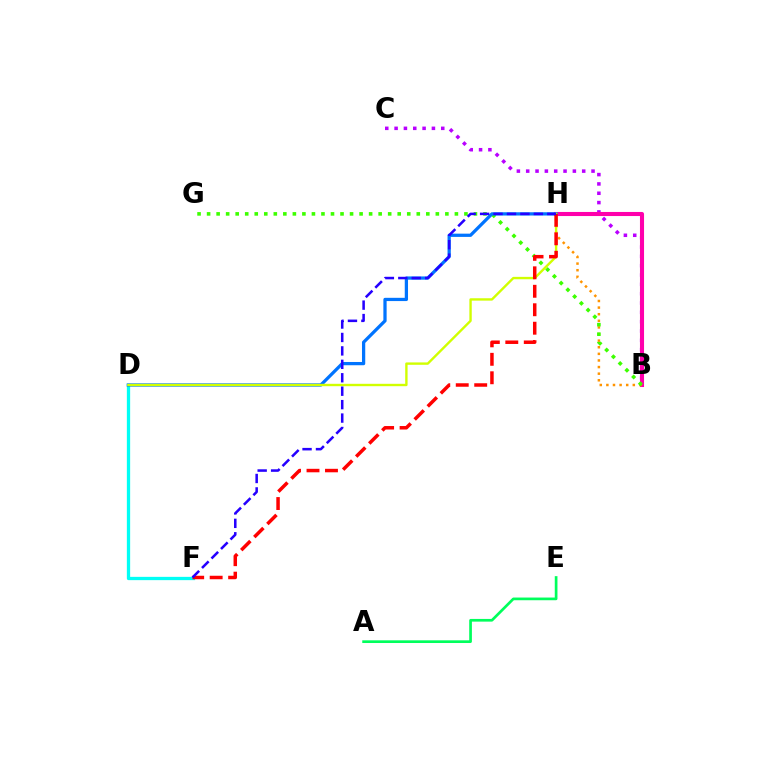{('B', 'C'): [{'color': '#b900ff', 'line_style': 'dotted', 'thickness': 2.54}], ('D', 'F'): [{'color': '#00fff6', 'line_style': 'solid', 'thickness': 2.37}], ('B', 'H'): [{'color': '#ff00ac', 'line_style': 'solid', 'thickness': 2.93}, {'color': '#ff9400', 'line_style': 'dotted', 'thickness': 1.8}], ('B', 'G'): [{'color': '#3dff00', 'line_style': 'dotted', 'thickness': 2.59}], ('D', 'H'): [{'color': '#0074ff', 'line_style': 'solid', 'thickness': 2.34}, {'color': '#d1ff00', 'line_style': 'solid', 'thickness': 1.71}], ('A', 'E'): [{'color': '#00ff5c', 'line_style': 'solid', 'thickness': 1.94}], ('F', 'H'): [{'color': '#ff0000', 'line_style': 'dashed', 'thickness': 2.51}, {'color': '#2500ff', 'line_style': 'dashed', 'thickness': 1.83}]}